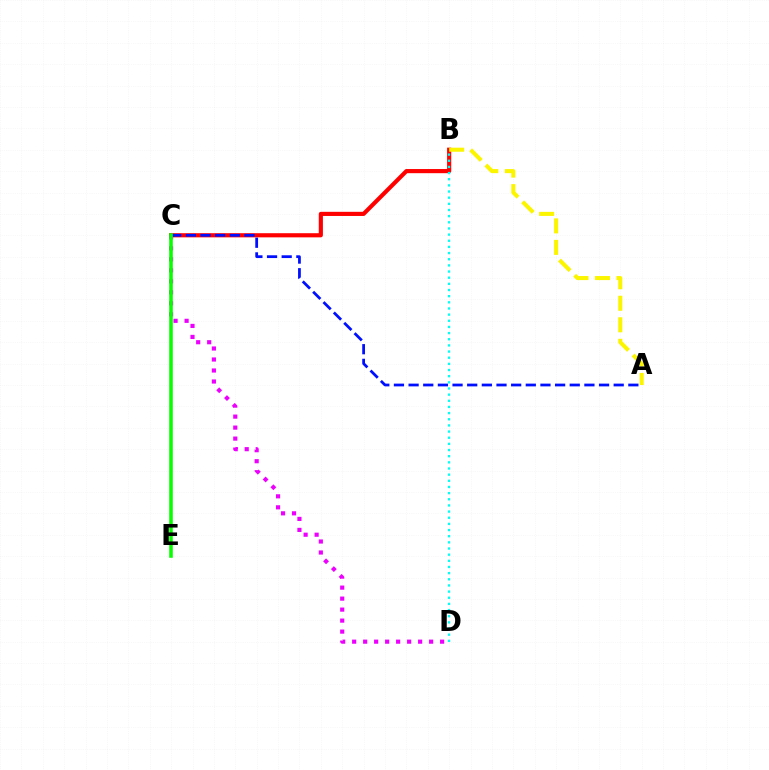{('B', 'C'): [{'color': '#ff0000', 'line_style': 'solid', 'thickness': 2.99}], ('B', 'D'): [{'color': '#00fff6', 'line_style': 'dotted', 'thickness': 1.67}], ('A', 'B'): [{'color': '#fcf500', 'line_style': 'dashed', 'thickness': 2.92}], ('C', 'D'): [{'color': '#ee00ff', 'line_style': 'dotted', 'thickness': 2.99}], ('A', 'C'): [{'color': '#0010ff', 'line_style': 'dashed', 'thickness': 1.99}], ('C', 'E'): [{'color': '#08ff00', 'line_style': 'solid', 'thickness': 2.57}]}